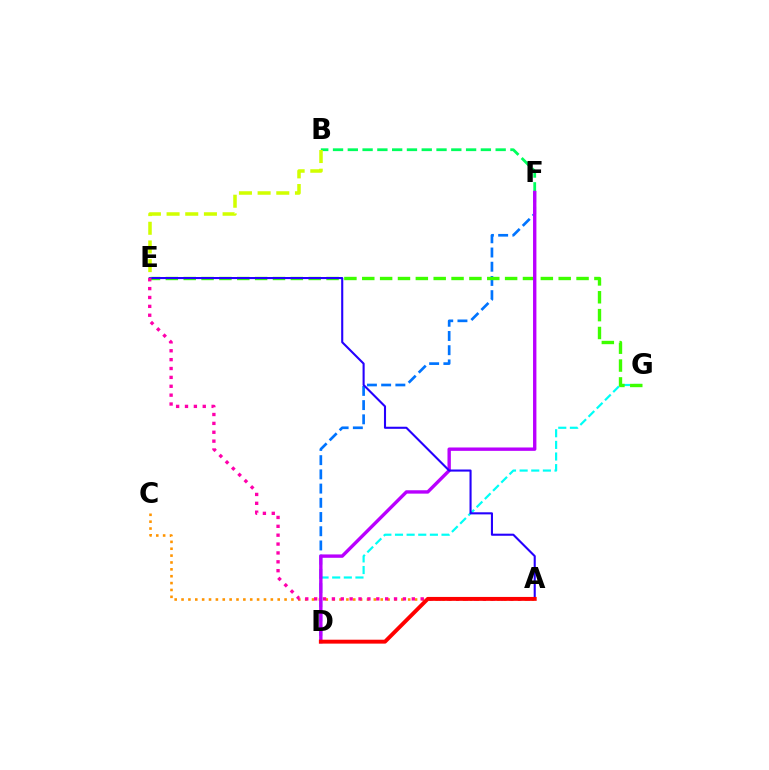{('D', 'G'): [{'color': '#00fff6', 'line_style': 'dashed', 'thickness': 1.58}], ('D', 'F'): [{'color': '#0074ff', 'line_style': 'dashed', 'thickness': 1.93}, {'color': '#b900ff', 'line_style': 'solid', 'thickness': 2.43}], ('E', 'G'): [{'color': '#3dff00', 'line_style': 'dashed', 'thickness': 2.43}], ('A', 'C'): [{'color': '#ff9400', 'line_style': 'dotted', 'thickness': 1.87}], ('B', 'F'): [{'color': '#00ff5c', 'line_style': 'dashed', 'thickness': 2.01}], ('A', 'E'): [{'color': '#2500ff', 'line_style': 'solid', 'thickness': 1.51}, {'color': '#ff00ac', 'line_style': 'dotted', 'thickness': 2.41}], ('A', 'D'): [{'color': '#ff0000', 'line_style': 'solid', 'thickness': 2.82}], ('B', 'E'): [{'color': '#d1ff00', 'line_style': 'dashed', 'thickness': 2.54}]}